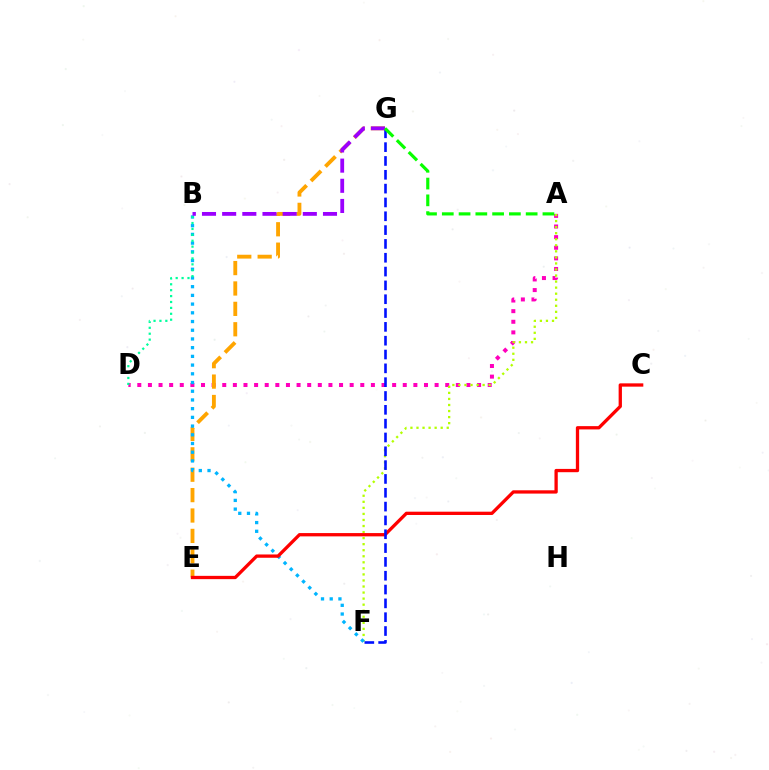{('A', 'D'): [{'color': '#ff00bd', 'line_style': 'dotted', 'thickness': 2.88}], ('E', 'G'): [{'color': '#ffa500', 'line_style': 'dashed', 'thickness': 2.77}], ('A', 'F'): [{'color': '#b3ff00', 'line_style': 'dotted', 'thickness': 1.64}], ('B', 'F'): [{'color': '#00b5ff', 'line_style': 'dotted', 'thickness': 2.37}], ('C', 'E'): [{'color': '#ff0000', 'line_style': 'solid', 'thickness': 2.37}], ('B', 'D'): [{'color': '#00ff9d', 'line_style': 'dotted', 'thickness': 1.6}], ('F', 'G'): [{'color': '#0010ff', 'line_style': 'dashed', 'thickness': 1.88}], ('B', 'G'): [{'color': '#9b00ff', 'line_style': 'dashed', 'thickness': 2.74}], ('A', 'G'): [{'color': '#08ff00', 'line_style': 'dashed', 'thickness': 2.28}]}